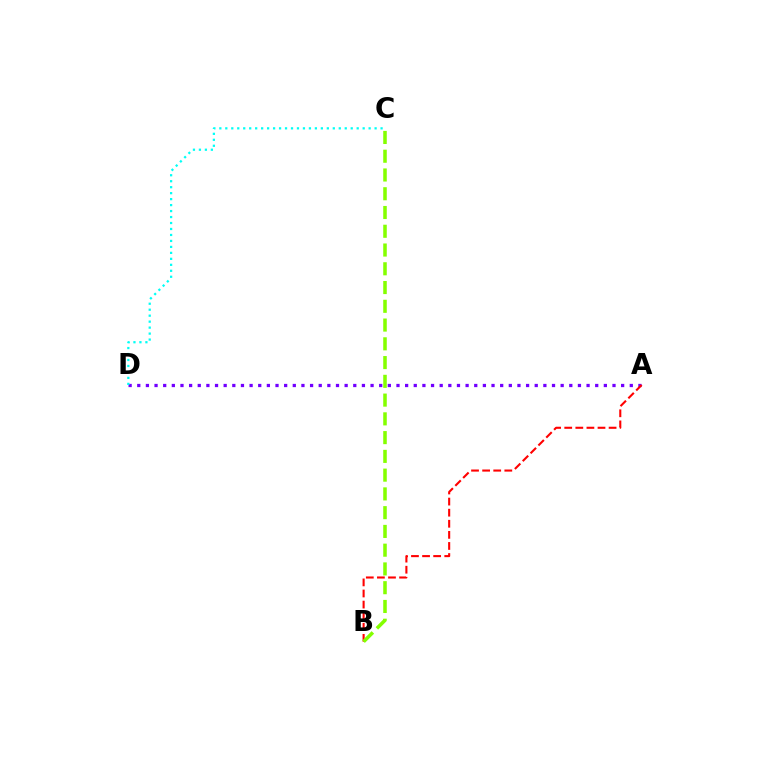{('A', 'D'): [{'color': '#7200ff', 'line_style': 'dotted', 'thickness': 2.35}], ('C', 'D'): [{'color': '#00fff6', 'line_style': 'dotted', 'thickness': 1.62}], ('A', 'B'): [{'color': '#ff0000', 'line_style': 'dashed', 'thickness': 1.51}], ('B', 'C'): [{'color': '#84ff00', 'line_style': 'dashed', 'thickness': 2.55}]}